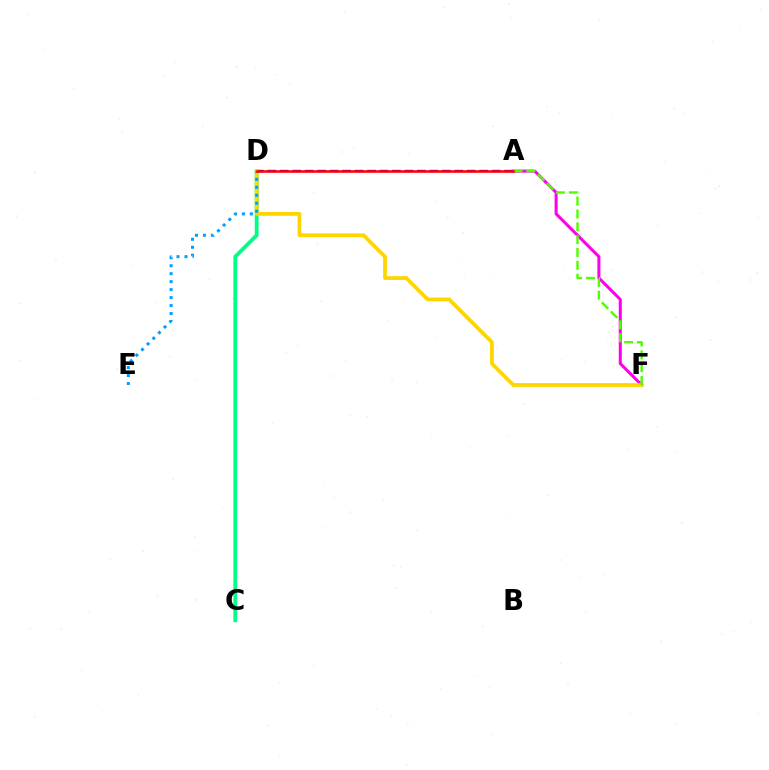{('C', 'D'): [{'color': '#00ff86', 'line_style': 'solid', 'thickness': 2.77}], ('A', 'F'): [{'color': '#ff00ed', 'line_style': 'solid', 'thickness': 2.19}, {'color': '#4fff00', 'line_style': 'dashed', 'thickness': 1.74}], ('A', 'D'): [{'color': '#3700ff', 'line_style': 'dashed', 'thickness': 1.69}, {'color': '#ff0000', 'line_style': 'solid', 'thickness': 1.83}], ('D', 'F'): [{'color': '#ffd500', 'line_style': 'solid', 'thickness': 2.72}], ('D', 'E'): [{'color': '#009eff', 'line_style': 'dotted', 'thickness': 2.17}]}